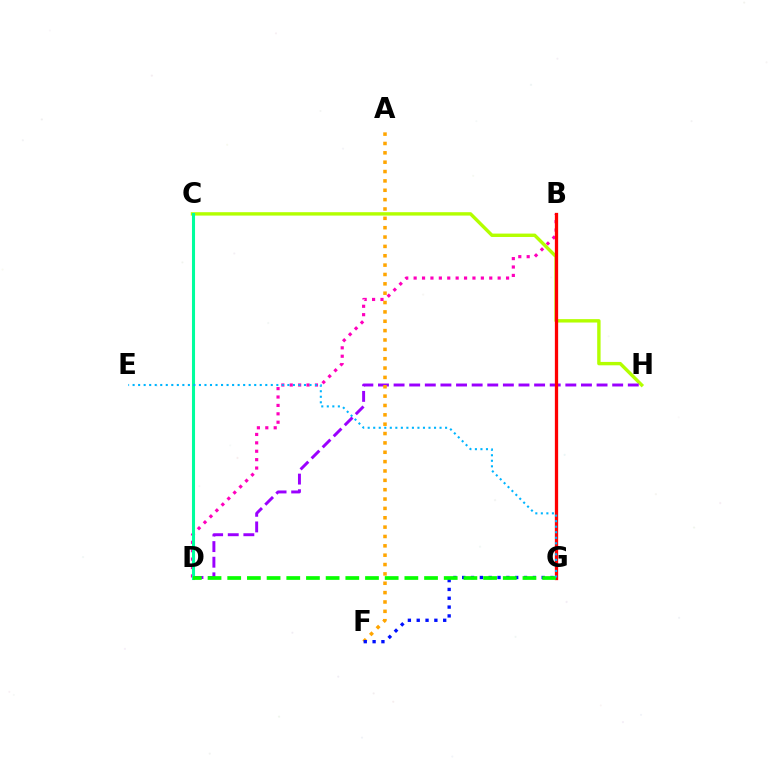{('B', 'D'): [{'color': '#ff00bd', 'line_style': 'dotted', 'thickness': 2.28}], ('C', 'H'): [{'color': '#b3ff00', 'line_style': 'solid', 'thickness': 2.44}], ('D', 'H'): [{'color': '#9b00ff', 'line_style': 'dashed', 'thickness': 2.12}], ('A', 'F'): [{'color': '#ffa500', 'line_style': 'dotted', 'thickness': 2.54}], ('B', 'G'): [{'color': '#ff0000', 'line_style': 'solid', 'thickness': 2.36}], ('C', 'D'): [{'color': '#00ff9d', 'line_style': 'solid', 'thickness': 2.21}], ('F', 'G'): [{'color': '#0010ff', 'line_style': 'dotted', 'thickness': 2.4}], ('D', 'G'): [{'color': '#08ff00', 'line_style': 'dashed', 'thickness': 2.67}], ('E', 'G'): [{'color': '#00b5ff', 'line_style': 'dotted', 'thickness': 1.5}]}